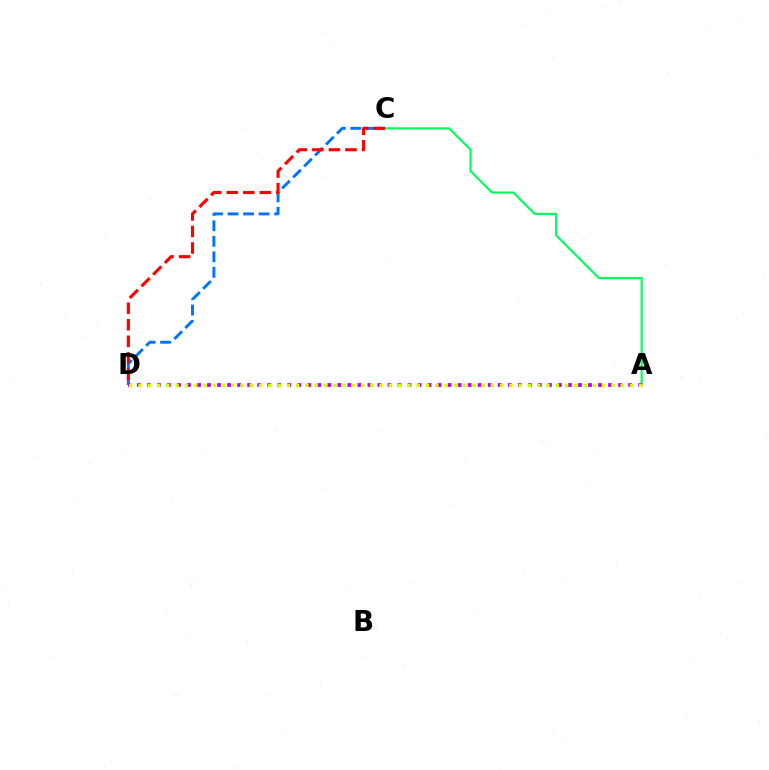{('A', 'C'): [{'color': '#00ff5c', 'line_style': 'solid', 'thickness': 1.56}], ('C', 'D'): [{'color': '#0074ff', 'line_style': 'dashed', 'thickness': 2.11}, {'color': '#ff0000', 'line_style': 'dashed', 'thickness': 2.25}], ('A', 'D'): [{'color': '#b900ff', 'line_style': 'dotted', 'thickness': 2.72}, {'color': '#d1ff00', 'line_style': 'dotted', 'thickness': 2.52}]}